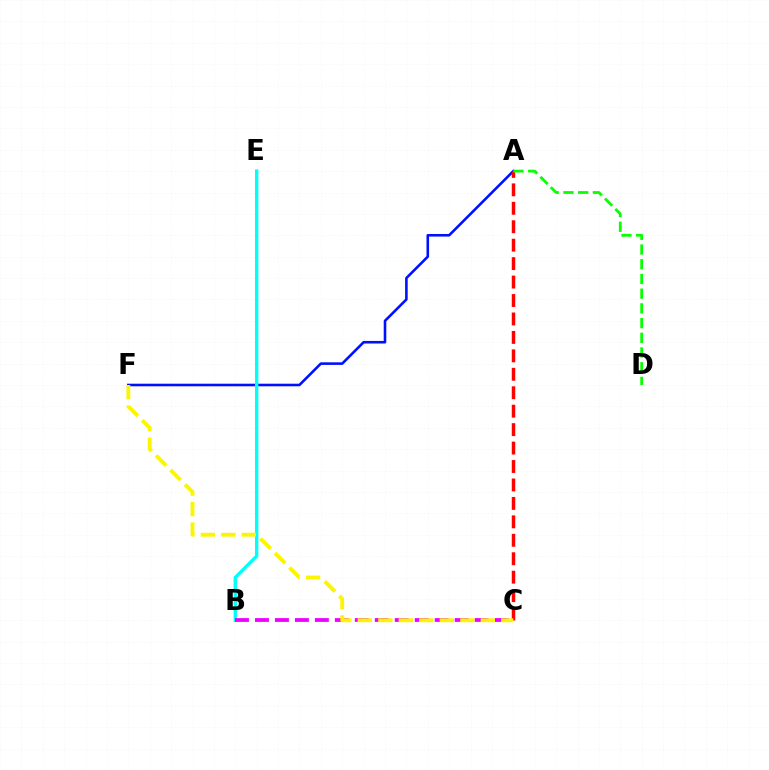{('A', 'F'): [{'color': '#0010ff', 'line_style': 'solid', 'thickness': 1.87}], ('A', 'C'): [{'color': '#ff0000', 'line_style': 'dashed', 'thickness': 2.51}], ('B', 'E'): [{'color': '#00fff6', 'line_style': 'solid', 'thickness': 2.43}], ('A', 'D'): [{'color': '#08ff00', 'line_style': 'dashed', 'thickness': 2.0}], ('B', 'C'): [{'color': '#ee00ff', 'line_style': 'dashed', 'thickness': 2.71}], ('C', 'F'): [{'color': '#fcf500', 'line_style': 'dashed', 'thickness': 2.78}]}